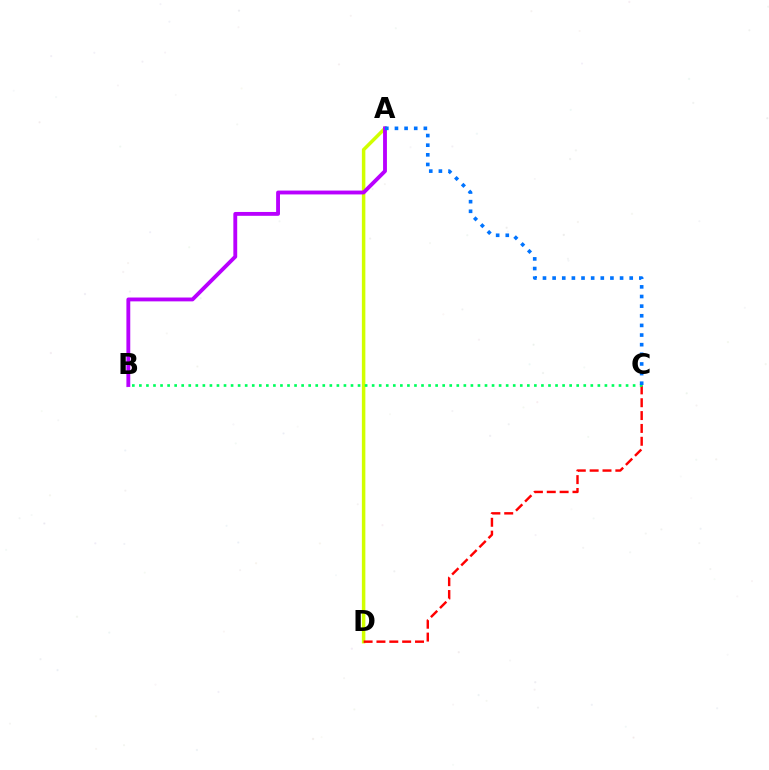{('A', 'D'): [{'color': '#d1ff00', 'line_style': 'solid', 'thickness': 2.51}], ('C', 'D'): [{'color': '#ff0000', 'line_style': 'dashed', 'thickness': 1.75}], ('B', 'C'): [{'color': '#00ff5c', 'line_style': 'dotted', 'thickness': 1.92}], ('A', 'B'): [{'color': '#b900ff', 'line_style': 'solid', 'thickness': 2.77}], ('A', 'C'): [{'color': '#0074ff', 'line_style': 'dotted', 'thickness': 2.62}]}